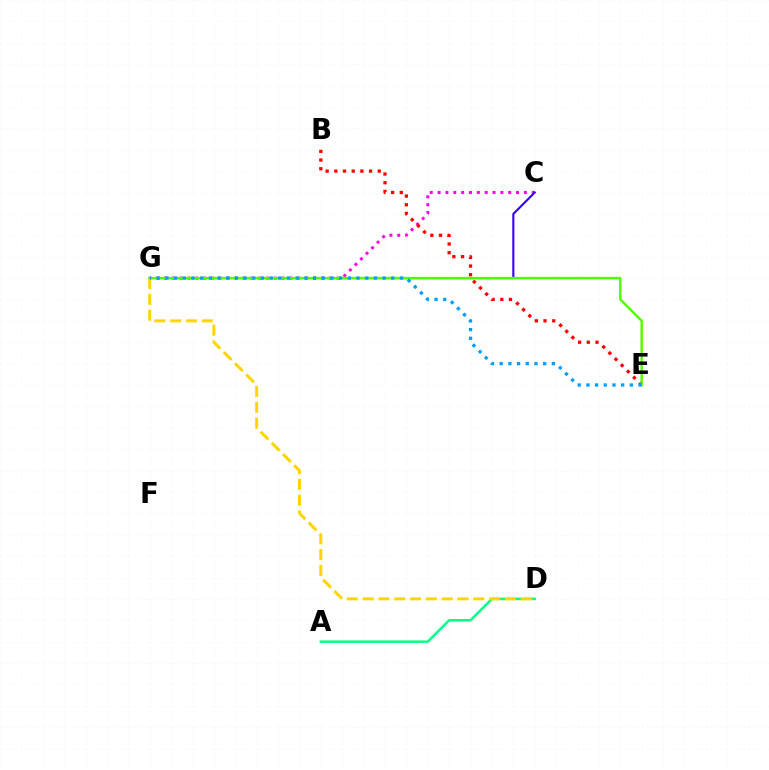{('A', 'D'): [{'color': '#00ff86', 'line_style': 'solid', 'thickness': 1.79}], ('C', 'G'): [{'color': '#ff00ed', 'line_style': 'dotted', 'thickness': 2.13}, {'color': '#3700ff', 'line_style': 'solid', 'thickness': 1.52}], ('B', 'E'): [{'color': '#ff0000', 'line_style': 'dotted', 'thickness': 2.36}], ('E', 'G'): [{'color': '#4fff00', 'line_style': 'solid', 'thickness': 1.73}, {'color': '#009eff', 'line_style': 'dotted', 'thickness': 2.36}], ('D', 'G'): [{'color': '#ffd500', 'line_style': 'dashed', 'thickness': 2.15}]}